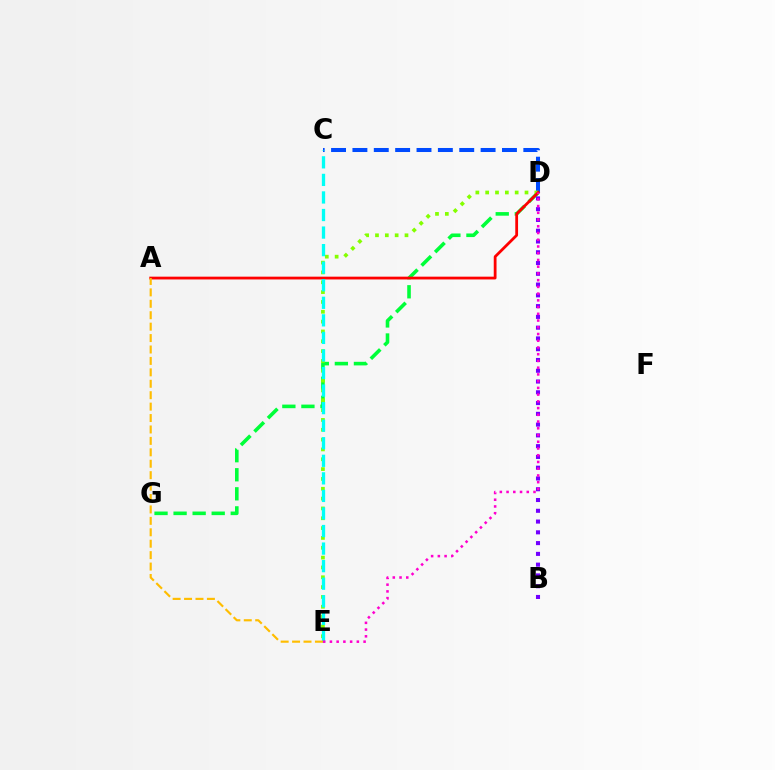{('D', 'G'): [{'color': '#00ff39', 'line_style': 'dashed', 'thickness': 2.59}], ('C', 'D'): [{'color': '#004bff', 'line_style': 'dashed', 'thickness': 2.9}], ('B', 'D'): [{'color': '#7200ff', 'line_style': 'dotted', 'thickness': 2.93}], ('D', 'E'): [{'color': '#84ff00', 'line_style': 'dotted', 'thickness': 2.67}, {'color': '#ff00cf', 'line_style': 'dotted', 'thickness': 1.83}], ('A', 'D'): [{'color': '#ff0000', 'line_style': 'solid', 'thickness': 2.0}], ('C', 'E'): [{'color': '#00fff6', 'line_style': 'dashed', 'thickness': 2.39}], ('A', 'E'): [{'color': '#ffbd00', 'line_style': 'dashed', 'thickness': 1.55}]}